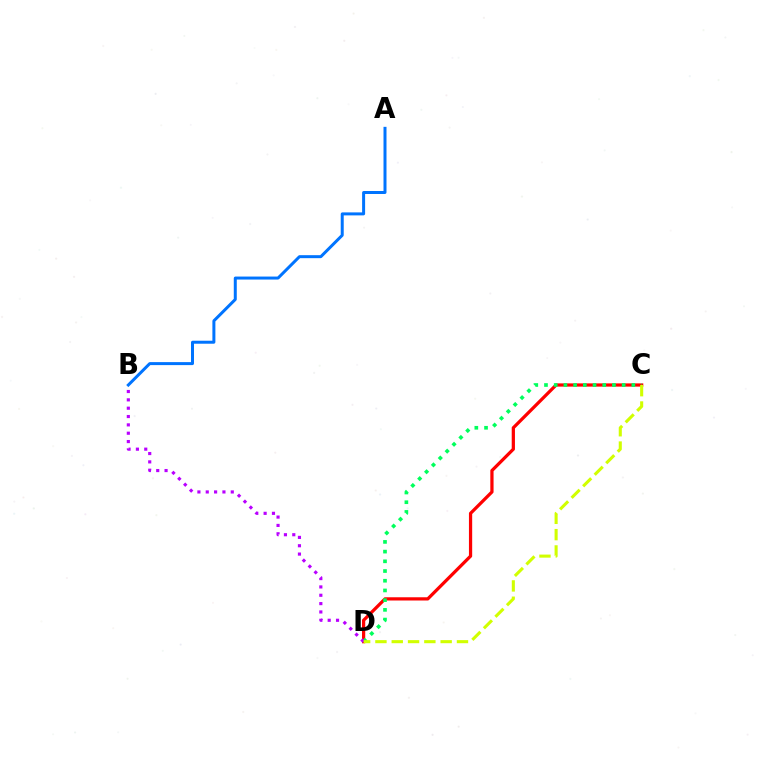{('C', 'D'): [{'color': '#ff0000', 'line_style': 'solid', 'thickness': 2.33}, {'color': '#00ff5c', 'line_style': 'dotted', 'thickness': 2.64}, {'color': '#d1ff00', 'line_style': 'dashed', 'thickness': 2.22}], ('A', 'B'): [{'color': '#0074ff', 'line_style': 'solid', 'thickness': 2.15}], ('B', 'D'): [{'color': '#b900ff', 'line_style': 'dotted', 'thickness': 2.27}]}